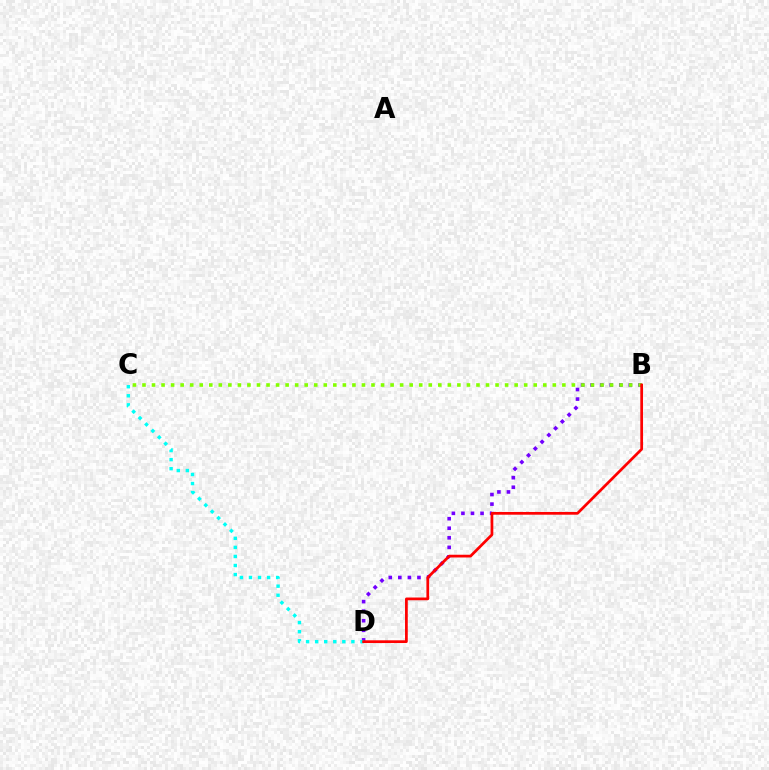{('B', 'D'): [{'color': '#7200ff', 'line_style': 'dotted', 'thickness': 2.6}, {'color': '#ff0000', 'line_style': 'solid', 'thickness': 1.97}], ('B', 'C'): [{'color': '#84ff00', 'line_style': 'dotted', 'thickness': 2.59}], ('C', 'D'): [{'color': '#00fff6', 'line_style': 'dotted', 'thickness': 2.46}]}